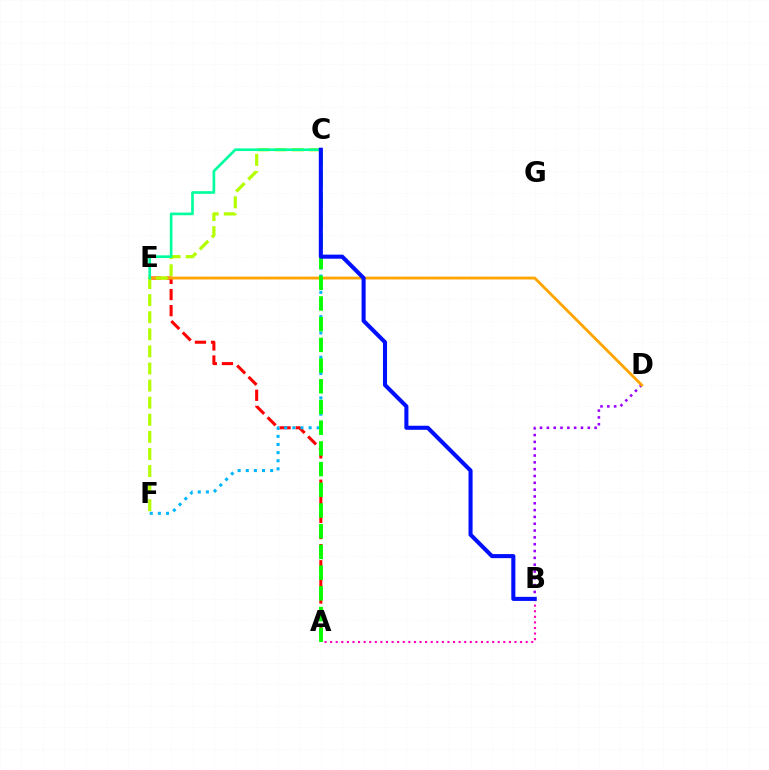{('A', 'E'): [{'color': '#ff0000', 'line_style': 'dashed', 'thickness': 2.19}], ('B', 'D'): [{'color': '#9b00ff', 'line_style': 'dotted', 'thickness': 1.85}], ('D', 'E'): [{'color': '#ffa500', 'line_style': 'solid', 'thickness': 2.04}], ('C', 'F'): [{'color': '#b3ff00', 'line_style': 'dashed', 'thickness': 2.32}, {'color': '#00b5ff', 'line_style': 'dotted', 'thickness': 2.21}], ('A', 'B'): [{'color': '#ff00bd', 'line_style': 'dotted', 'thickness': 1.52}], ('A', 'C'): [{'color': '#08ff00', 'line_style': 'dashed', 'thickness': 2.81}], ('C', 'E'): [{'color': '#00ff9d', 'line_style': 'solid', 'thickness': 1.91}], ('B', 'C'): [{'color': '#0010ff', 'line_style': 'solid', 'thickness': 2.93}]}